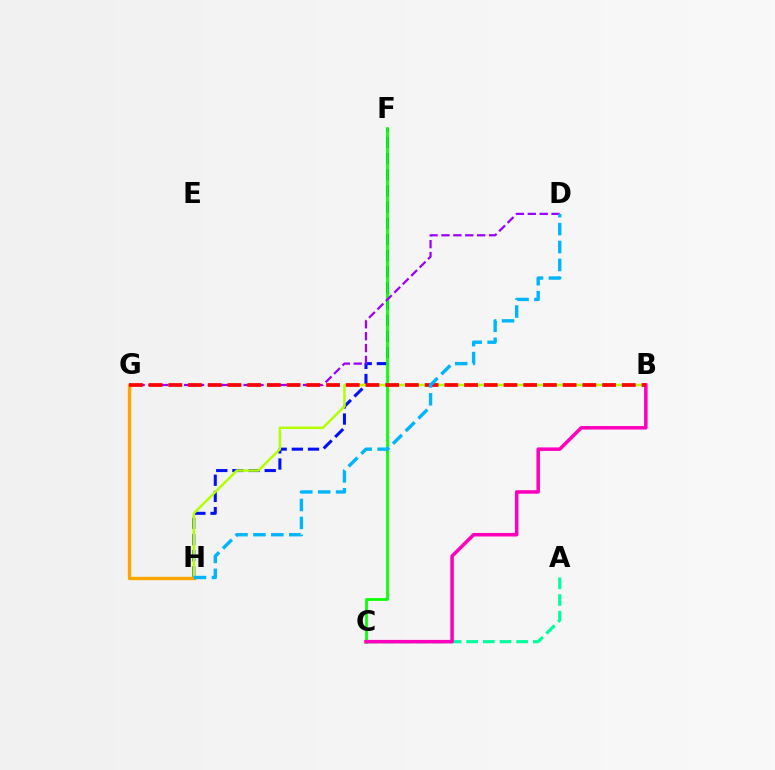{('F', 'H'): [{'color': '#0010ff', 'line_style': 'dashed', 'thickness': 2.2}], ('B', 'H'): [{'color': '#b3ff00', 'line_style': 'solid', 'thickness': 1.79}], ('A', 'C'): [{'color': '#00ff9d', 'line_style': 'dashed', 'thickness': 2.27}], ('C', 'F'): [{'color': '#08ff00', 'line_style': 'solid', 'thickness': 1.96}], ('B', 'C'): [{'color': '#ff00bd', 'line_style': 'solid', 'thickness': 2.54}], ('G', 'H'): [{'color': '#ffa500', 'line_style': 'solid', 'thickness': 2.42}], ('D', 'G'): [{'color': '#9b00ff', 'line_style': 'dashed', 'thickness': 1.62}], ('B', 'G'): [{'color': '#ff0000', 'line_style': 'dashed', 'thickness': 2.68}], ('D', 'H'): [{'color': '#00b5ff', 'line_style': 'dashed', 'thickness': 2.43}]}